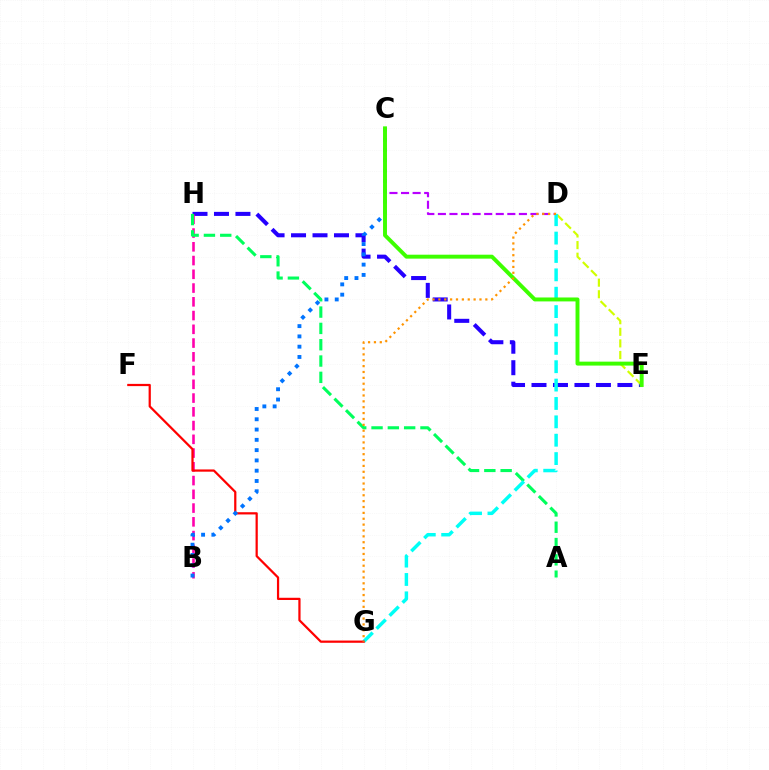{('E', 'H'): [{'color': '#2500ff', 'line_style': 'dashed', 'thickness': 2.92}], ('B', 'H'): [{'color': '#ff00ac', 'line_style': 'dashed', 'thickness': 1.87}], ('A', 'H'): [{'color': '#00ff5c', 'line_style': 'dashed', 'thickness': 2.22}], ('C', 'D'): [{'color': '#b900ff', 'line_style': 'dashed', 'thickness': 1.57}], ('D', 'E'): [{'color': '#d1ff00', 'line_style': 'dashed', 'thickness': 1.58}], ('D', 'G'): [{'color': '#00fff6', 'line_style': 'dashed', 'thickness': 2.5}, {'color': '#ff9400', 'line_style': 'dotted', 'thickness': 1.59}], ('F', 'G'): [{'color': '#ff0000', 'line_style': 'solid', 'thickness': 1.61}], ('B', 'C'): [{'color': '#0074ff', 'line_style': 'dotted', 'thickness': 2.79}], ('C', 'E'): [{'color': '#3dff00', 'line_style': 'solid', 'thickness': 2.83}]}